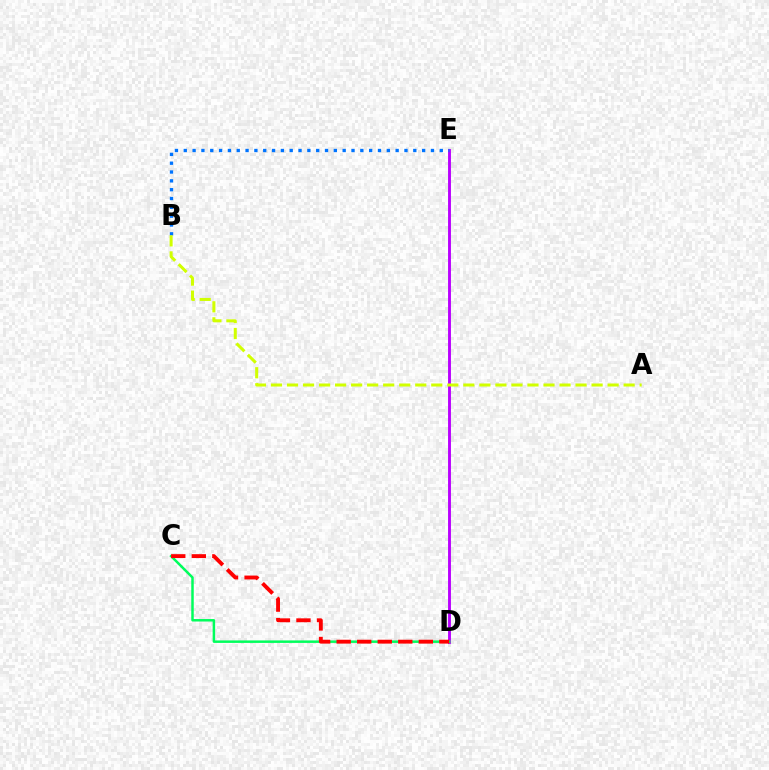{('D', 'E'): [{'color': '#b900ff', 'line_style': 'solid', 'thickness': 2.08}], ('C', 'D'): [{'color': '#00ff5c', 'line_style': 'solid', 'thickness': 1.79}, {'color': '#ff0000', 'line_style': 'dashed', 'thickness': 2.79}], ('B', 'E'): [{'color': '#0074ff', 'line_style': 'dotted', 'thickness': 2.4}], ('A', 'B'): [{'color': '#d1ff00', 'line_style': 'dashed', 'thickness': 2.18}]}